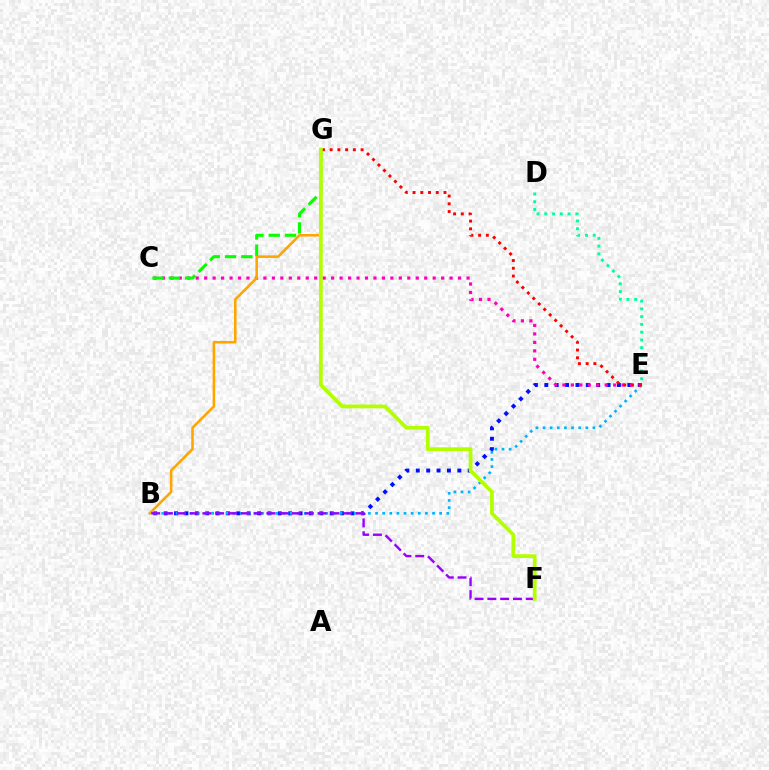{('B', 'E'): [{'color': '#0010ff', 'line_style': 'dotted', 'thickness': 2.82}, {'color': '#00b5ff', 'line_style': 'dotted', 'thickness': 1.94}], ('D', 'E'): [{'color': '#00ff9d', 'line_style': 'dotted', 'thickness': 2.11}], ('C', 'E'): [{'color': '#ff00bd', 'line_style': 'dotted', 'thickness': 2.3}], ('B', 'G'): [{'color': '#ffa500', 'line_style': 'solid', 'thickness': 1.85}], ('E', 'G'): [{'color': '#ff0000', 'line_style': 'dotted', 'thickness': 2.1}], ('B', 'F'): [{'color': '#9b00ff', 'line_style': 'dashed', 'thickness': 1.74}], ('C', 'G'): [{'color': '#08ff00', 'line_style': 'dashed', 'thickness': 2.21}], ('F', 'G'): [{'color': '#b3ff00', 'line_style': 'solid', 'thickness': 2.7}]}